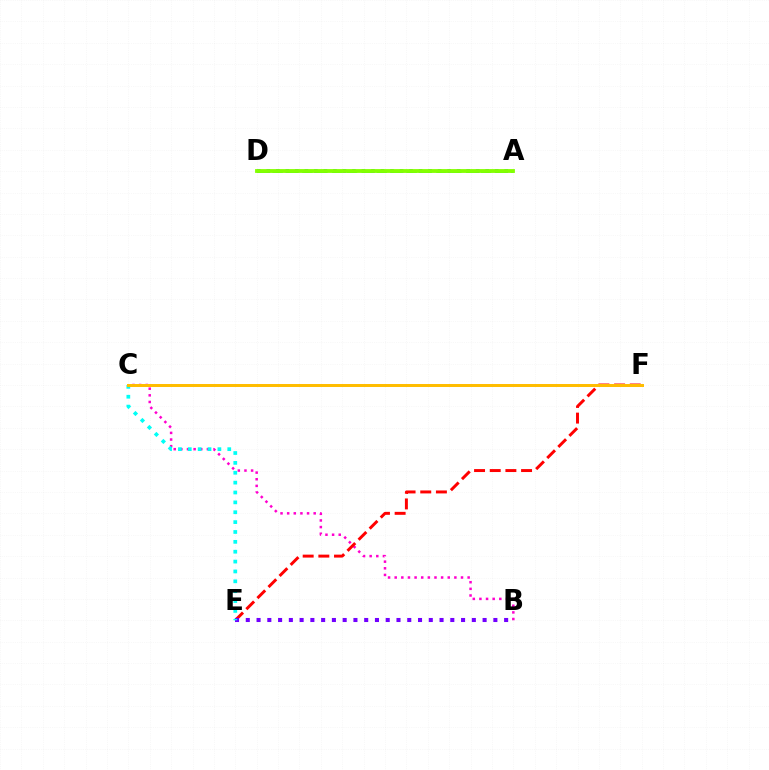{('A', 'D'): [{'color': '#004bff', 'line_style': 'dotted', 'thickness': 2.59}, {'color': '#00ff39', 'line_style': 'dashed', 'thickness': 2.02}, {'color': '#84ff00', 'line_style': 'solid', 'thickness': 2.75}], ('B', 'C'): [{'color': '#ff00cf', 'line_style': 'dotted', 'thickness': 1.8}], ('E', 'F'): [{'color': '#ff0000', 'line_style': 'dashed', 'thickness': 2.13}], ('B', 'E'): [{'color': '#7200ff', 'line_style': 'dotted', 'thickness': 2.92}], ('C', 'E'): [{'color': '#00fff6', 'line_style': 'dotted', 'thickness': 2.68}], ('C', 'F'): [{'color': '#ffbd00', 'line_style': 'solid', 'thickness': 2.14}]}